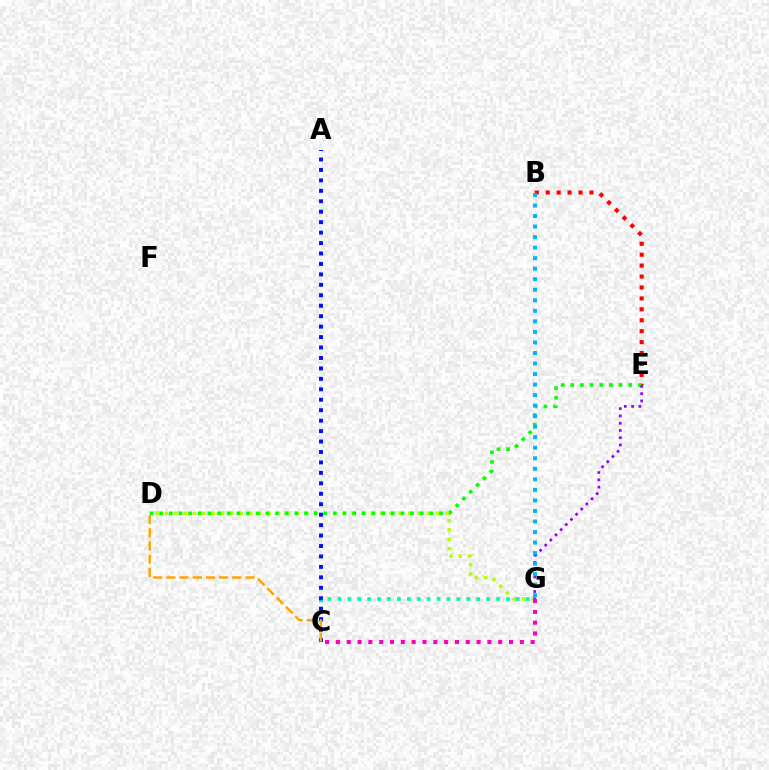{('D', 'G'): [{'color': '#b3ff00', 'line_style': 'dotted', 'thickness': 2.54}], ('C', 'G'): [{'color': '#00ff9d', 'line_style': 'dotted', 'thickness': 2.69}, {'color': '#ff00bd', 'line_style': 'dotted', 'thickness': 2.94}], ('B', 'E'): [{'color': '#ff0000', 'line_style': 'dotted', 'thickness': 2.97}], ('D', 'E'): [{'color': '#08ff00', 'line_style': 'dotted', 'thickness': 2.62}], ('A', 'C'): [{'color': '#0010ff', 'line_style': 'dotted', 'thickness': 2.84}], ('E', 'G'): [{'color': '#9b00ff', 'line_style': 'dotted', 'thickness': 1.98}], ('C', 'D'): [{'color': '#ffa500', 'line_style': 'dashed', 'thickness': 1.79}], ('B', 'G'): [{'color': '#00b5ff', 'line_style': 'dotted', 'thickness': 2.86}]}